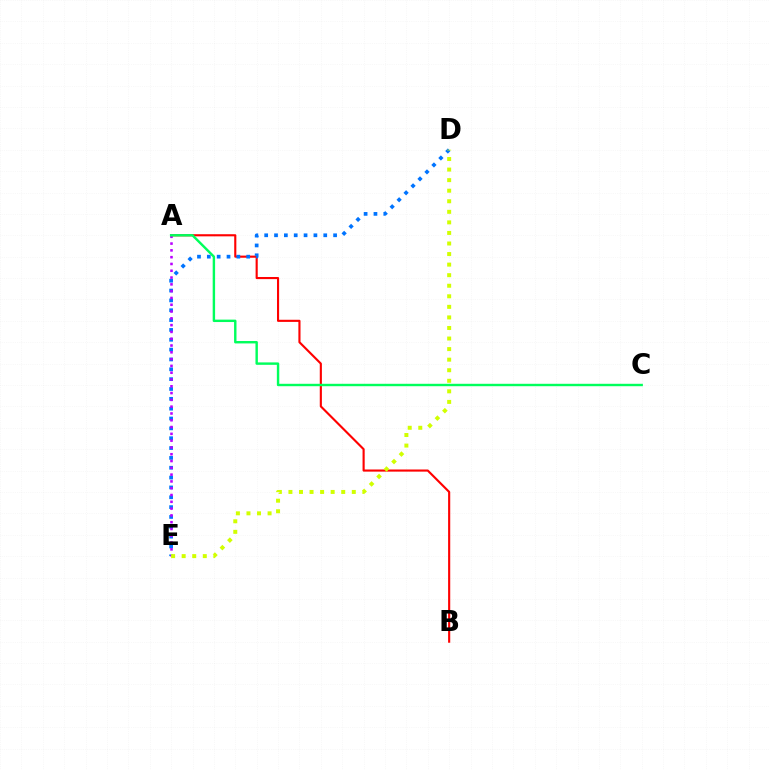{('A', 'B'): [{'color': '#ff0000', 'line_style': 'solid', 'thickness': 1.53}], ('D', 'E'): [{'color': '#0074ff', 'line_style': 'dotted', 'thickness': 2.67}, {'color': '#d1ff00', 'line_style': 'dotted', 'thickness': 2.87}], ('A', 'E'): [{'color': '#b900ff', 'line_style': 'dotted', 'thickness': 1.85}], ('A', 'C'): [{'color': '#00ff5c', 'line_style': 'solid', 'thickness': 1.74}]}